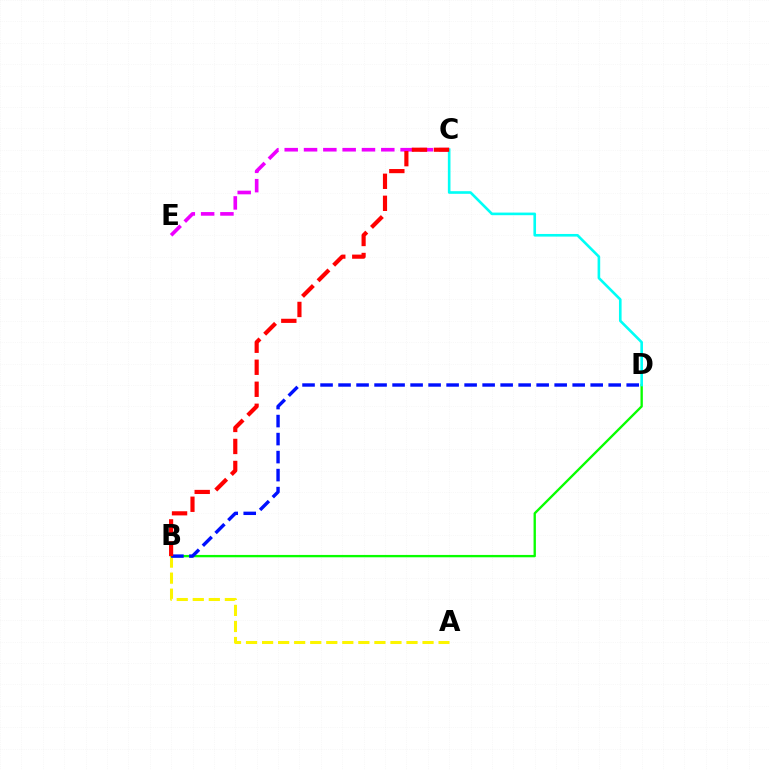{('B', 'D'): [{'color': '#08ff00', 'line_style': 'solid', 'thickness': 1.69}, {'color': '#0010ff', 'line_style': 'dashed', 'thickness': 2.45}], ('A', 'B'): [{'color': '#fcf500', 'line_style': 'dashed', 'thickness': 2.18}], ('C', 'E'): [{'color': '#ee00ff', 'line_style': 'dashed', 'thickness': 2.62}], ('C', 'D'): [{'color': '#00fff6', 'line_style': 'solid', 'thickness': 1.89}], ('B', 'C'): [{'color': '#ff0000', 'line_style': 'dashed', 'thickness': 2.99}]}